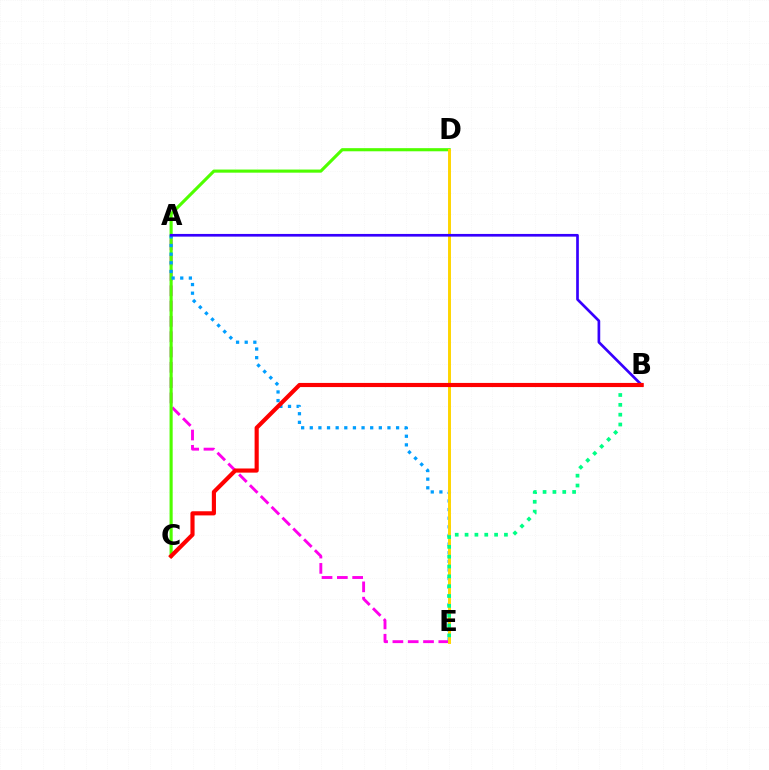{('A', 'E'): [{'color': '#ff00ed', 'line_style': 'dashed', 'thickness': 2.08}, {'color': '#009eff', 'line_style': 'dotted', 'thickness': 2.35}], ('C', 'D'): [{'color': '#4fff00', 'line_style': 'solid', 'thickness': 2.25}], ('D', 'E'): [{'color': '#ffd500', 'line_style': 'solid', 'thickness': 2.12}], ('B', 'E'): [{'color': '#00ff86', 'line_style': 'dotted', 'thickness': 2.67}], ('A', 'B'): [{'color': '#3700ff', 'line_style': 'solid', 'thickness': 1.93}], ('B', 'C'): [{'color': '#ff0000', 'line_style': 'solid', 'thickness': 2.98}]}